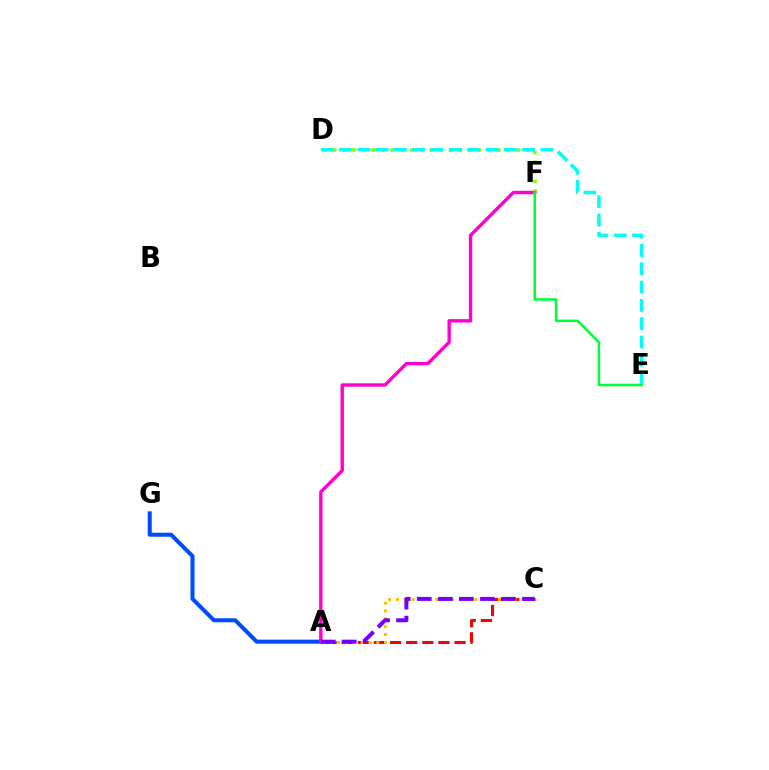{('D', 'F'): [{'color': '#84ff00', 'line_style': 'dotted', 'thickness': 2.63}], ('A', 'C'): [{'color': '#ff0000', 'line_style': 'dashed', 'thickness': 2.19}, {'color': '#ffbd00', 'line_style': 'dotted', 'thickness': 2.13}, {'color': '#7200ff', 'line_style': 'dashed', 'thickness': 2.86}], ('A', 'G'): [{'color': '#004bff', 'line_style': 'solid', 'thickness': 2.9}], ('D', 'E'): [{'color': '#00fff6', 'line_style': 'dashed', 'thickness': 2.49}], ('A', 'F'): [{'color': '#ff00cf', 'line_style': 'solid', 'thickness': 2.44}], ('E', 'F'): [{'color': '#00ff39', 'line_style': 'solid', 'thickness': 1.82}]}